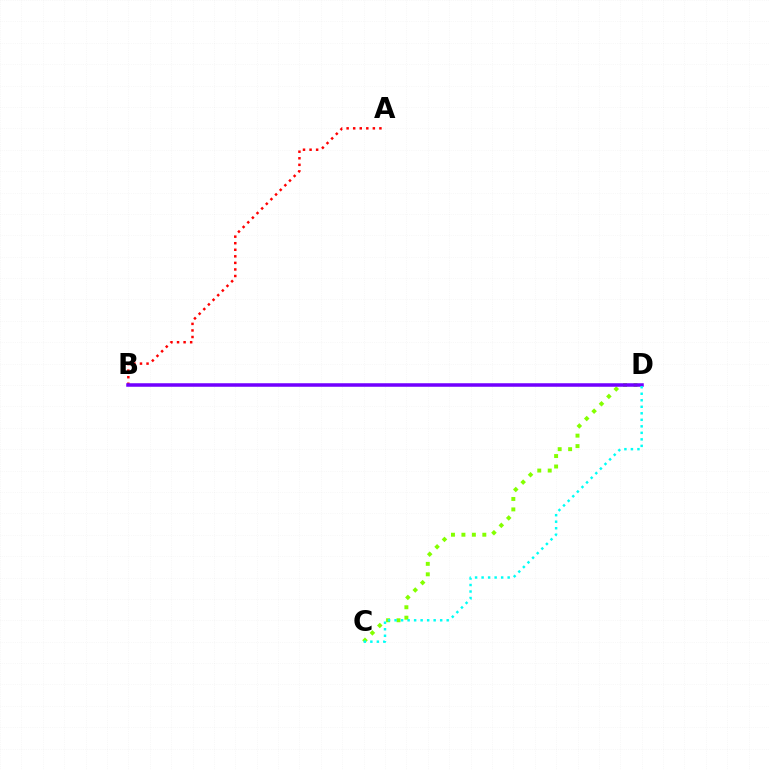{('A', 'B'): [{'color': '#ff0000', 'line_style': 'dotted', 'thickness': 1.78}], ('C', 'D'): [{'color': '#84ff00', 'line_style': 'dotted', 'thickness': 2.84}, {'color': '#00fff6', 'line_style': 'dotted', 'thickness': 1.77}], ('B', 'D'): [{'color': '#7200ff', 'line_style': 'solid', 'thickness': 2.54}]}